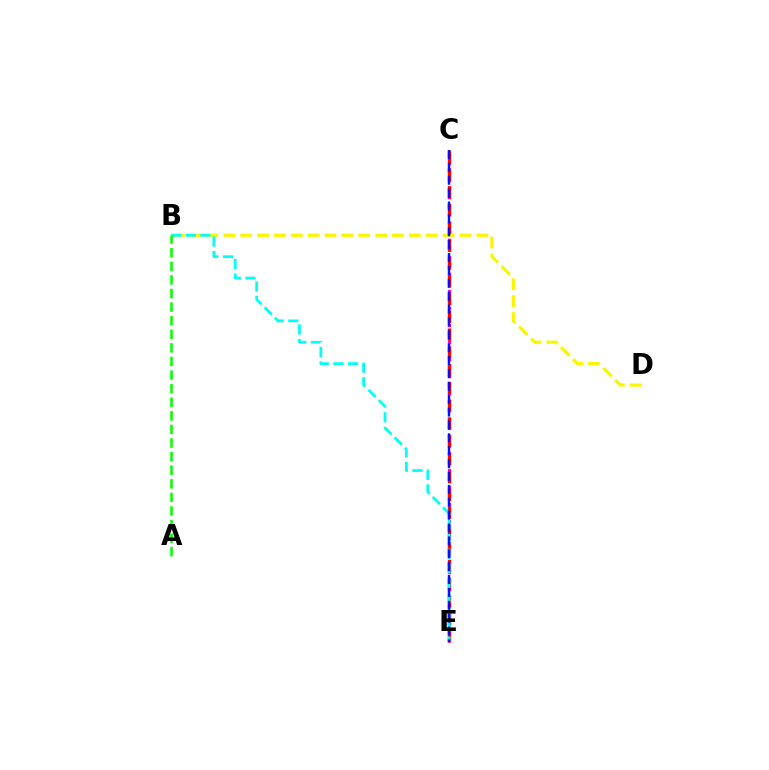{('C', 'E'): [{'color': '#ee00ff', 'line_style': 'dotted', 'thickness': 2.32}, {'color': '#ff0000', 'line_style': 'dashed', 'thickness': 2.42}, {'color': '#0010ff', 'line_style': 'dashed', 'thickness': 1.75}], ('B', 'D'): [{'color': '#fcf500', 'line_style': 'dashed', 'thickness': 2.29}], ('B', 'E'): [{'color': '#00fff6', 'line_style': 'dashed', 'thickness': 1.99}], ('A', 'B'): [{'color': '#08ff00', 'line_style': 'dashed', 'thickness': 1.85}]}